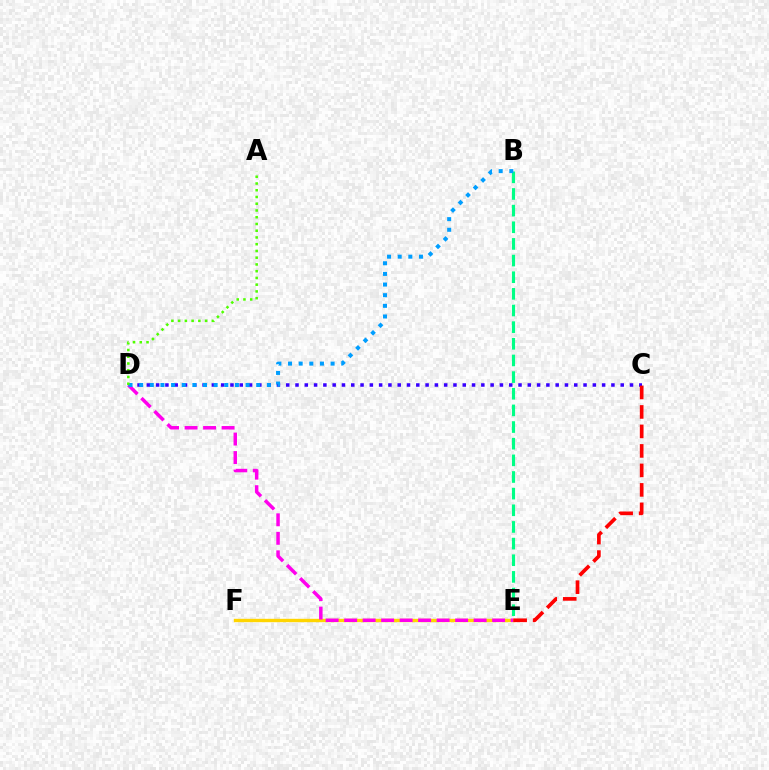{('E', 'F'): [{'color': '#ffd500', 'line_style': 'solid', 'thickness': 2.43}], ('C', 'D'): [{'color': '#3700ff', 'line_style': 'dotted', 'thickness': 2.52}], ('D', 'E'): [{'color': '#ff00ed', 'line_style': 'dashed', 'thickness': 2.51}], ('B', 'E'): [{'color': '#00ff86', 'line_style': 'dashed', 'thickness': 2.26}], ('B', 'D'): [{'color': '#009eff', 'line_style': 'dotted', 'thickness': 2.89}], ('A', 'D'): [{'color': '#4fff00', 'line_style': 'dotted', 'thickness': 1.83}], ('C', 'E'): [{'color': '#ff0000', 'line_style': 'dashed', 'thickness': 2.65}]}